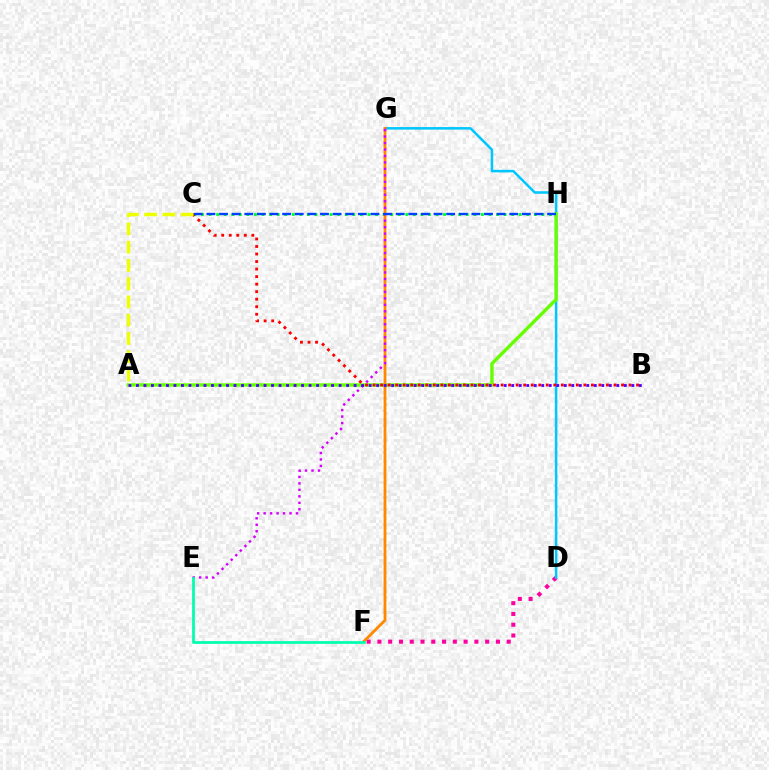{('D', 'F'): [{'color': '#ff00a0', 'line_style': 'dotted', 'thickness': 2.93}], ('D', 'G'): [{'color': '#00c7ff', 'line_style': 'solid', 'thickness': 1.83}], ('A', 'H'): [{'color': '#66ff00', 'line_style': 'solid', 'thickness': 2.44}], ('C', 'H'): [{'color': '#00ff27', 'line_style': 'dotted', 'thickness': 2.06}, {'color': '#003fff', 'line_style': 'dashed', 'thickness': 1.71}], ('F', 'G'): [{'color': '#ff8800', 'line_style': 'solid', 'thickness': 2.01}], ('E', 'G'): [{'color': '#d600ff', 'line_style': 'dotted', 'thickness': 1.76}], ('E', 'F'): [{'color': '#00ffaf', 'line_style': 'solid', 'thickness': 1.97}], ('B', 'C'): [{'color': '#ff0000', 'line_style': 'dotted', 'thickness': 2.05}], ('A', 'B'): [{'color': '#4f00ff', 'line_style': 'dotted', 'thickness': 2.04}], ('A', 'C'): [{'color': '#eeff00', 'line_style': 'dashed', 'thickness': 2.48}]}